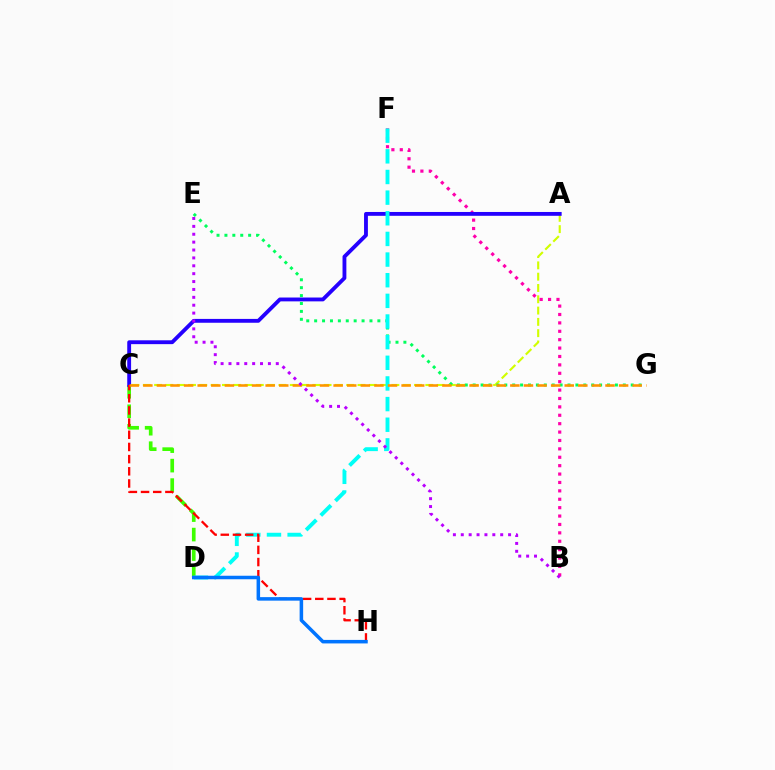{('A', 'C'): [{'color': '#d1ff00', 'line_style': 'dashed', 'thickness': 1.54}, {'color': '#2500ff', 'line_style': 'solid', 'thickness': 2.77}], ('B', 'F'): [{'color': '#ff00ac', 'line_style': 'dotted', 'thickness': 2.28}], ('E', 'G'): [{'color': '#00ff5c', 'line_style': 'dotted', 'thickness': 2.15}], ('C', 'D'): [{'color': '#3dff00', 'line_style': 'dashed', 'thickness': 2.65}], ('D', 'F'): [{'color': '#00fff6', 'line_style': 'dashed', 'thickness': 2.8}], ('C', 'H'): [{'color': '#ff0000', 'line_style': 'dashed', 'thickness': 1.65}], ('C', 'G'): [{'color': '#ff9400', 'line_style': 'dashed', 'thickness': 1.85}], ('B', 'E'): [{'color': '#b900ff', 'line_style': 'dotted', 'thickness': 2.14}], ('D', 'H'): [{'color': '#0074ff', 'line_style': 'solid', 'thickness': 2.53}]}